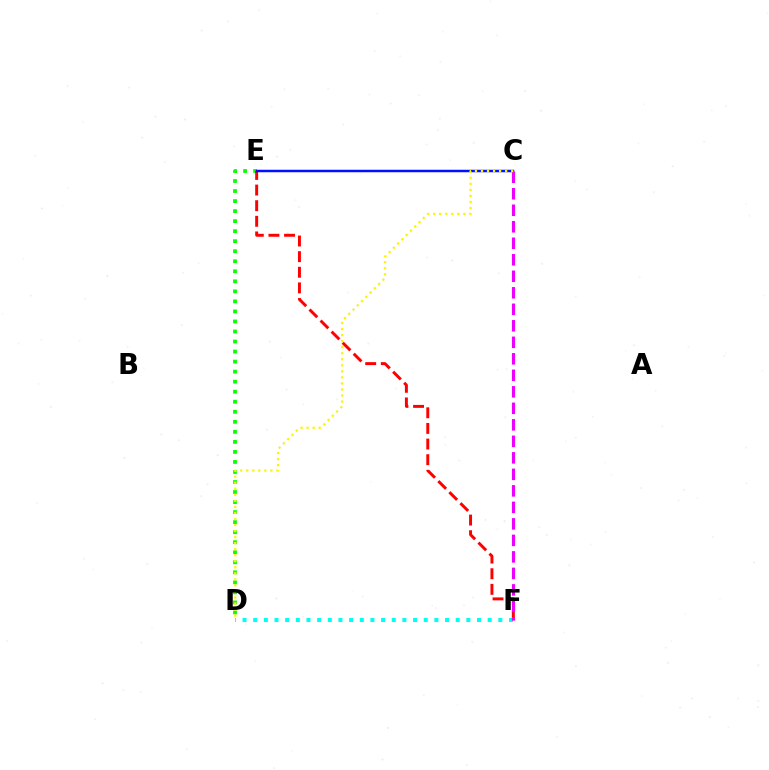{('D', 'E'): [{'color': '#08ff00', 'line_style': 'dotted', 'thickness': 2.73}], ('D', 'F'): [{'color': '#00fff6', 'line_style': 'dotted', 'thickness': 2.9}], ('E', 'F'): [{'color': '#ff0000', 'line_style': 'dashed', 'thickness': 2.12}], ('C', 'E'): [{'color': '#0010ff', 'line_style': 'solid', 'thickness': 1.8}], ('C', 'F'): [{'color': '#ee00ff', 'line_style': 'dashed', 'thickness': 2.24}], ('C', 'D'): [{'color': '#fcf500', 'line_style': 'dotted', 'thickness': 1.64}]}